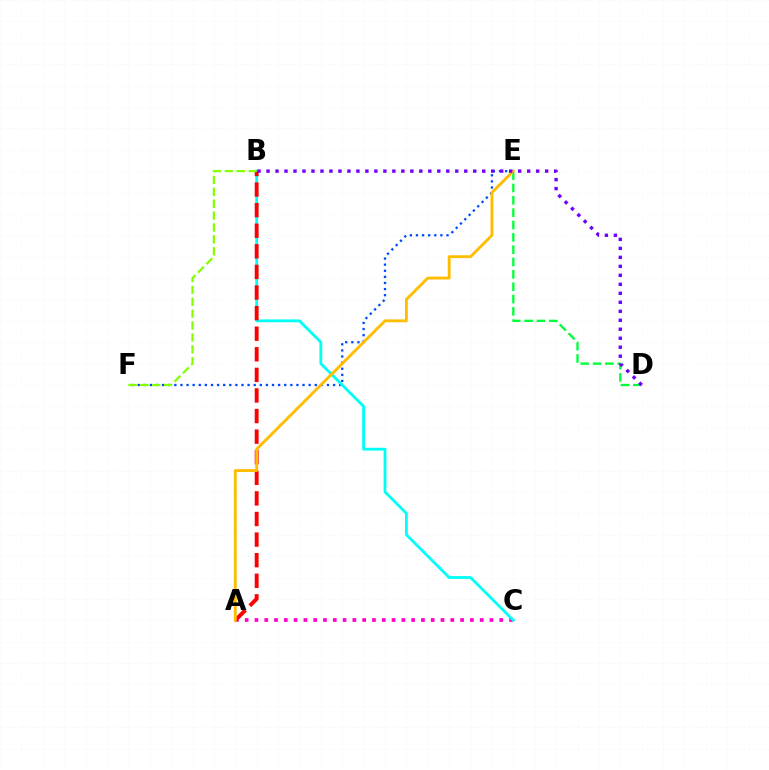{('E', 'F'): [{'color': '#004bff', 'line_style': 'dotted', 'thickness': 1.66}], ('A', 'C'): [{'color': '#ff00cf', 'line_style': 'dotted', 'thickness': 2.66}], ('B', 'C'): [{'color': '#00fff6', 'line_style': 'solid', 'thickness': 2.02}], ('D', 'E'): [{'color': '#00ff39', 'line_style': 'dashed', 'thickness': 1.68}], ('A', 'B'): [{'color': '#ff0000', 'line_style': 'dashed', 'thickness': 2.8}], ('A', 'E'): [{'color': '#ffbd00', 'line_style': 'solid', 'thickness': 2.06}], ('B', 'D'): [{'color': '#7200ff', 'line_style': 'dotted', 'thickness': 2.44}], ('B', 'F'): [{'color': '#84ff00', 'line_style': 'dashed', 'thickness': 1.61}]}